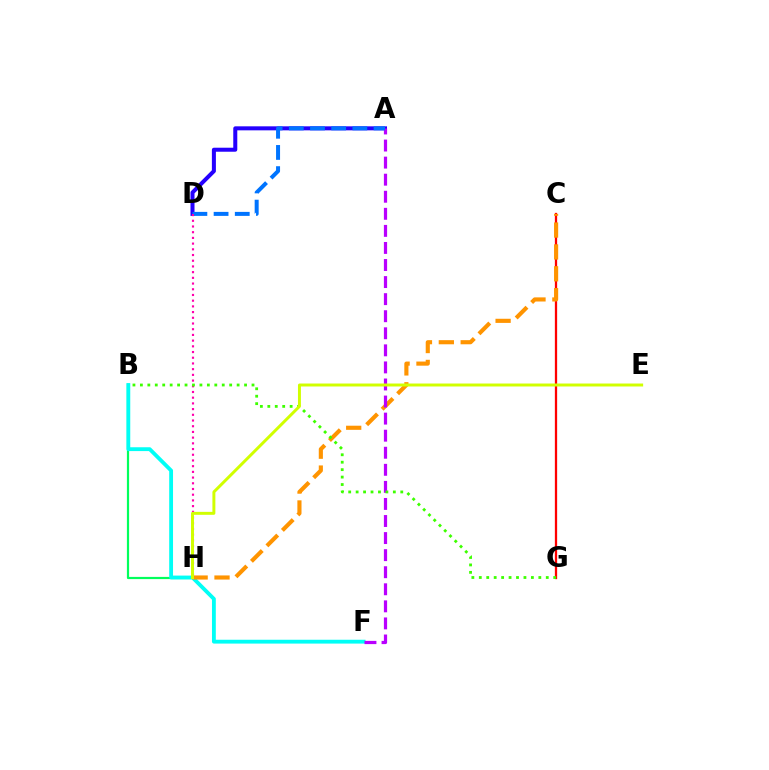{('B', 'H'): [{'color': '#00ff5c', 'line_style': 'solid', 'thickness': 1.59}], ('B', 'F'): [{'color': '#00fff6', 'line_style': 'solid', 'thickness': 2.76}], ('A', 'D'): [{'color': '#2500ff', 'line_style': 'solid', 'thickness': 2.89}, {'color': '#0074ff', 'line_style': 'dashed', 'thickness': 2.88}], ('C', 'G'): [{'color': '#ff0000', 'line_style': 'solid', 'thickness': 1.64}], ('C', 'H'): [{'color': '#ff9400', 'line_style': 'dashed', 'thickness': 2.97}], ('A', 'F'): [{'color': '#b900ff', 'line_style': 'dashed', 'thickness': 2.32}], ('D', 'H'): [{'color': '#ff00ac', 'line_style': 'dotted', 'thickness': 1.55}], ('B', 'G'): [{'color': '#3dff00', 'line_style': 'dotted', 'thickness': 2.02}], ('E', 'H'): [{'color': '#d1ff00', 'line_style': 'solid', 'thickness': 2.13}]}